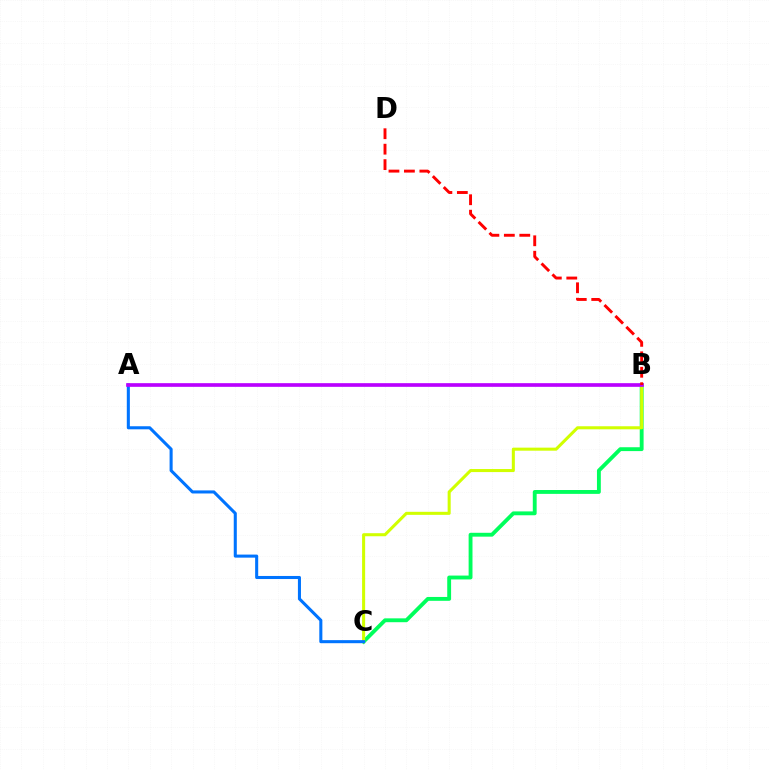{('B', 'C'): [{'color': '#00ff5c', 'line_style': 'solid', 'thickness': 2.78}, {'color': '#d1ff00', 'line_style': 'solid', 'thickness': 2.2}], ('A', 'C'): [{'color': '#0074ff', 'line_style': 'solid', 'thickness': 2.2}], ('A', 'B'): [{'color': '#b900ff', 'line_style': 'solid', 'thickness': 2.64}], ('B', 'D'): [{'color': '#ff0000', 'line_style': 'dashed', 'thickness': 2.1}]}